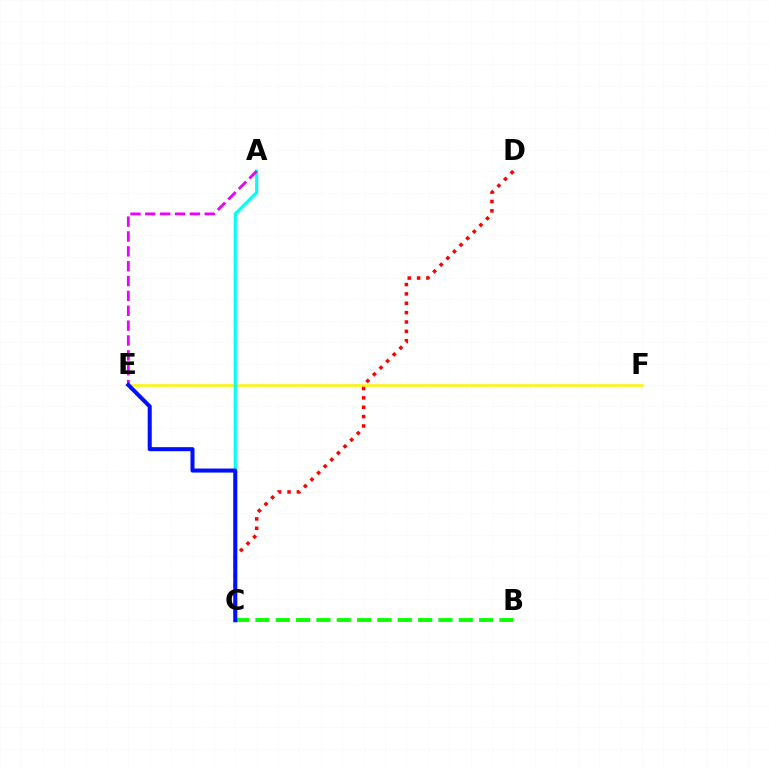{('E', 'F'): [{'color': '#fcf500', 'line_style': 'solid', 'thickness': 1.81}], ('C', 'D'): [{'color': '#ff0000', 'line_style': 'dotted', 'thickness': 2.54}], ('A', 'C'): [{'color': '#00fff6', 'line_style': 'solid', 'thickness': 2.25}], ('B', 'C'): [{'color': '#08ff00', 'line_style': 'dashed', 'thickness': 2.76}], ('A', 'E'): [{'color': '#ee00ff', 'line_style': 'dashed', 'thickness': 2.02}], ('C', 'E'): [{'color': '#0010ff', 'line_style': 'solid', 'thickness': 2.91}]}